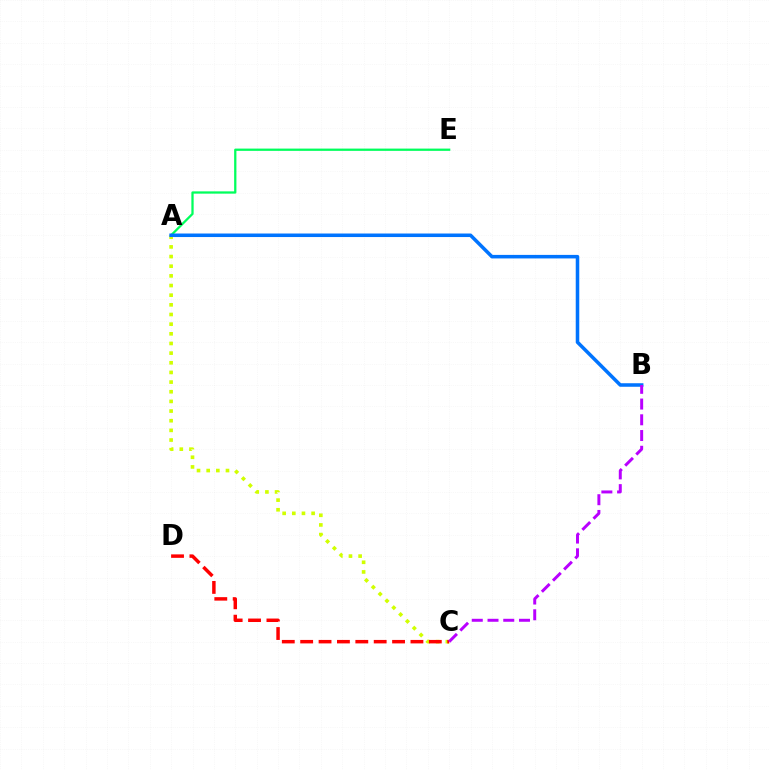{('A', 'E'): [{'color': '#00ff5c', 'line_style': 'solid', 'thickness': 1.64}], ('A', 'C'): [{'color': '#d1ff00', 'line_style': 'dotted', 'thickness': 2.62}], ('A', 'B'): [{'color': '#0074ff', 'line_style': 'solid', 'thickness': 2.55}], ('C', 'D'): [{'color': '#ff0000', 'line_style': 'dashed', 'thickness': 2.5}], ('B', 'C'): [{'color': '#b900ff', 'line_style': 'dashed', 'thickness': 2.14}]}